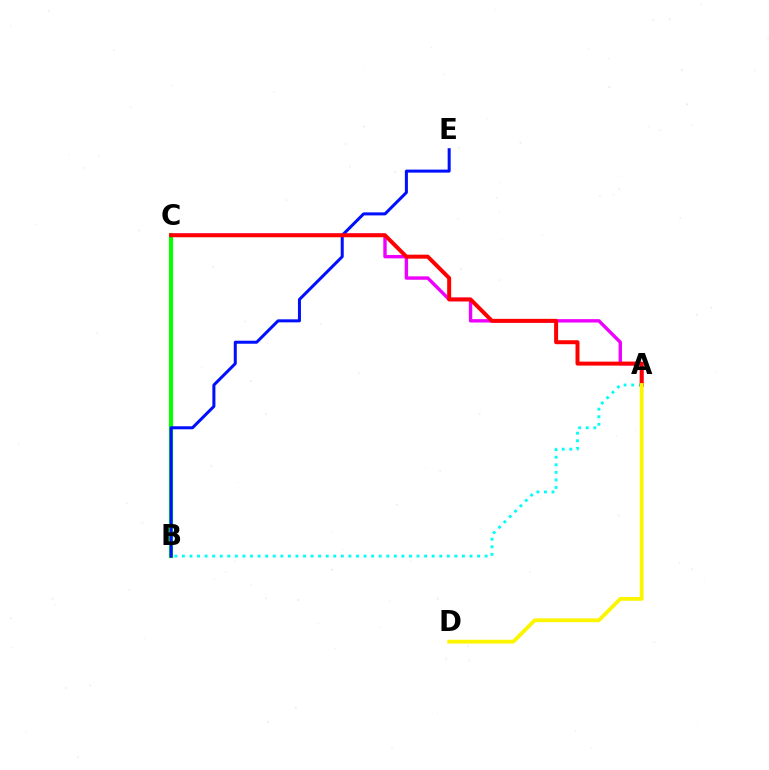{('B', 'C'): [{'color': '#08ff00', 'line_style': 'solid', 'thickness': 2.98}], ('A', 'C'): [{'color': '#ee00ff', 'line_style': 'solid', 'thickness': 2.44}, {'color': '#ff0000', 'line_style': 'solid', 'thickness': 2.86}], ('B', 'E'): [{'color': '#0010ff', 'line_style': 'solid', 'thickness': 2.18}], ('A', 'B'): [{'color': '#00fff6', 'line_style': 'dotted', 'thickness': 2.06}], ('A', 'D'): [{'color': '#fcf500', 'line_style': 'solid', 'thickness': 2.73}]}